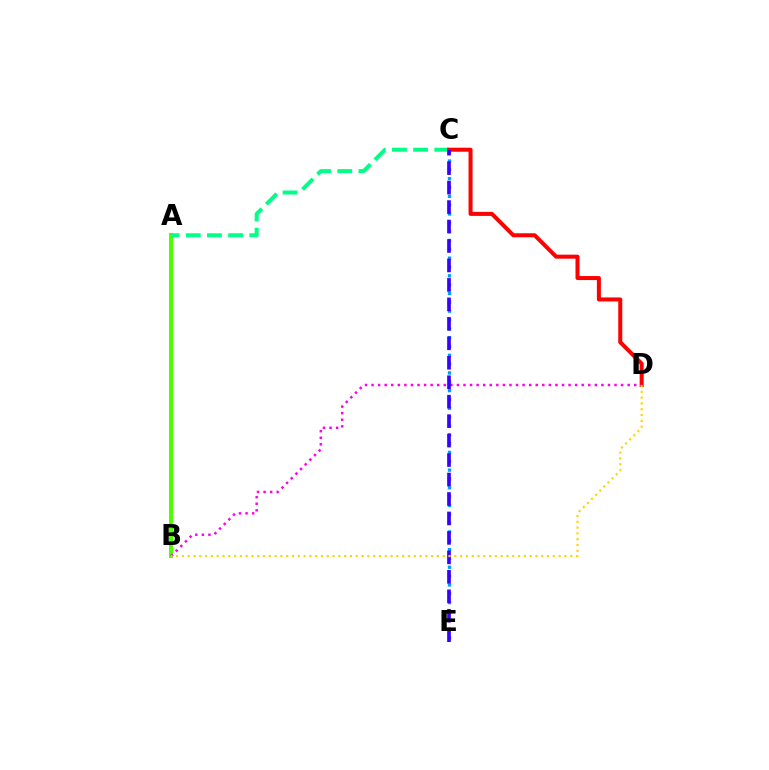{('A', 'B'): [{'color': '#4fff00', 'line_style': 'solid', 'thickness': 2.9}], ('C', 'E'): [{'color': '#009eff', 'line_style': 'dotted', 'thickness': 2.4}, {'color': '#3700ff', 'line_style': 'dashed', 'thickness': 2.64}], ('A', 'C'): [{'color': '#00ff86', 'line_style': 'dashed', 'thickness': 2.88}], ('C', 'D'): [{'color': '#ff0000', 'line_style': 'solid', 'thickness': 2.89}], ('B', 'D'): [{'color': '#ff00ed', 'line_style': 'dotted', 'thickness': 1.78}, {'color': '#ffd500', 'line_style': 'dotted', 'thickness': 1.57}]}